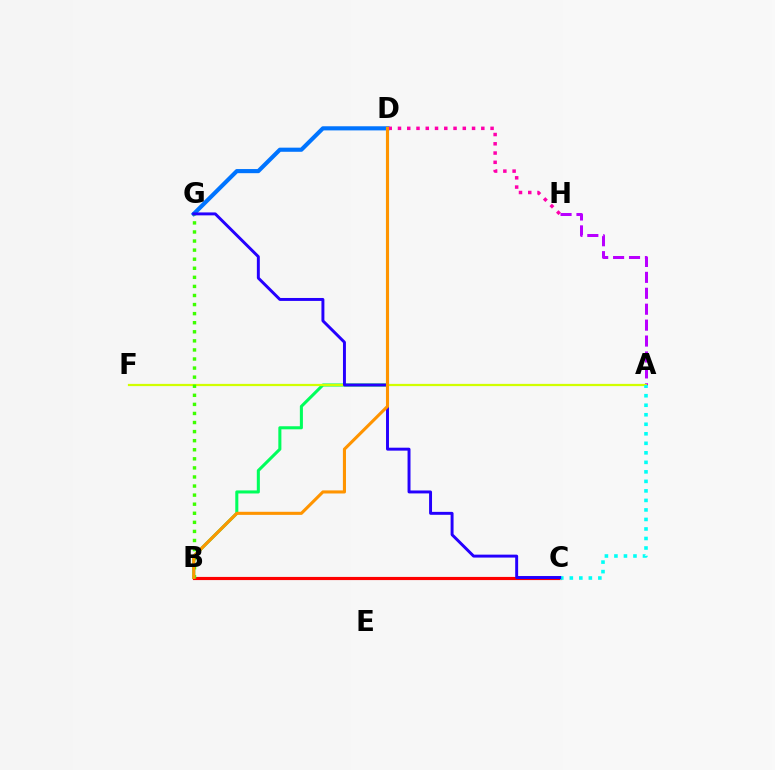{('B', 'D'): [{'color': '#00ff5c', 'line_style': 'solid', 'thickness': 2.2}, {'color': '#ff9400', 'line_style': 'solid', 'thickness': 2.22}], ('A', 'H'): [{'color': '#b900ff', 'line_style': 'dashed', 'thickness': 2.16}], ('D', 'G'): [{'color': '#0074ff', 'line_style': 'solid', 'thickness': 2.97}], ('A', 'F'): [{'color': '#d1ff00', 'line_style': 'solid', 'thickness': 1.61}], ('B', 'C'): [{'color': '#ff0000', 'line_style': 'solid', 'thickness': 2.27}], ('B', 'G'): [{'color': '#3dff00', 'line_style': 'dotted', 'thickness': 2.47}], ('D', 'H'): [{'color': '#ff00ac', 'line_style': 'dotted', 'thickness': 2.52}], ('A', 'C'): [{'color': '#00fff6', 'line_style': 'dotted', 'thickness': 2.59}], ('C', 'G'): [{'color': '#2500ff', 'line_style': 'solid', 'thickness': 2.12}]}